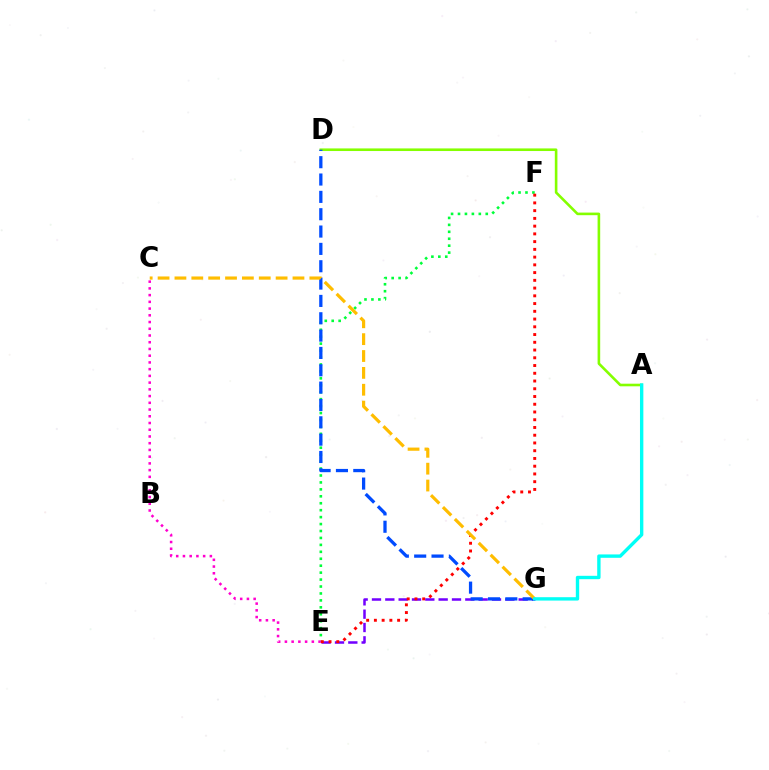{('E', 'F'): [{'color': '#00ff39', 'line_style': 'dotted', 'thickness': 1.89}, {'color': '#ff0000', 'line_style': 'dotted', 'thickness': 2.1}], ('A', 'D'): [{'color': '#84ff00', 'line_style': 'solid', 'thickness': 1.88}], ('E', 'G'): [{'color': '#7200ff', 'line_style': 'dashed', 'thickness': 1.81}], ('D', 'G'): [{'color': '#004bff', 'line_style': 'dashed', 'thickness': 2.36}], ('C', 'G'): [{'color': '#ffbd00', 'line_style': 'dashed', 'thickness': 2.29}], ('A', 'G'): [{'color': '#00fff6', 'line_style': 'solid', 'thickness': 2.43}], ('C', 'E'): [{'color': '#ff00cf', 'line_style': 'dotted', 'thickness': 1.83}]}